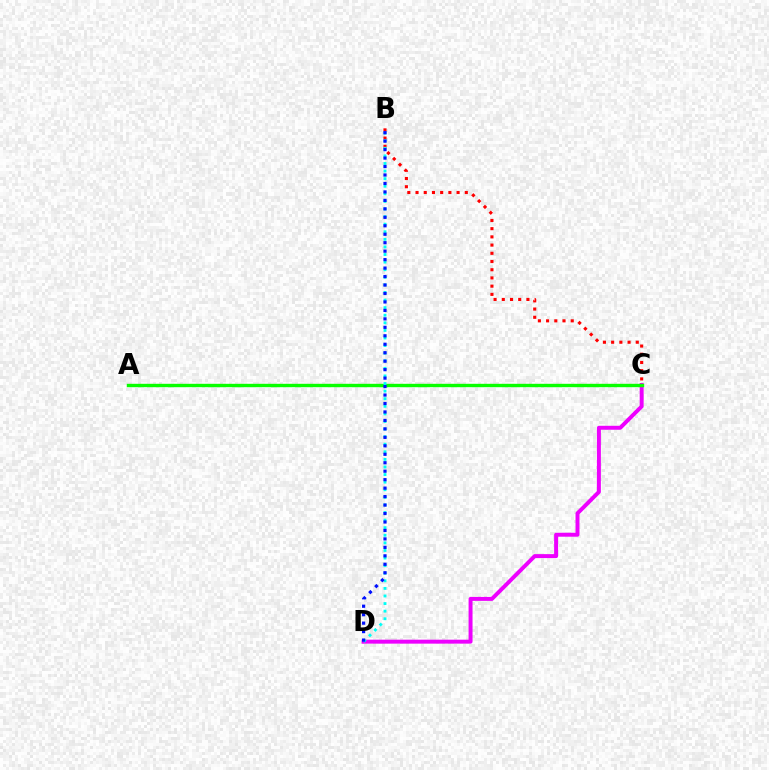{('B', 'C'): [{'color': '#ff0000', 'line_style': 'dotted', 'thickness': 2.23}], ('A', 'C'): [{'color': '#fcf500', 'line_style': 'dotted', 'thickness': 1.51}, {'color': '#08ff00', 'line_style': 'solid', 'thickness': 2.43}], ('C', 'D'): [{'color': '#ee00ff', 'line_style': 'solid', 'thickness': 2.85}], ('B', 'D'): [{'color': '#00fff6', 'line_style': 'dotted', 'thickness': 2.06}, {'color': '#0010ff', 'line_style': 'dotted', 'thickness': 2.3}]}